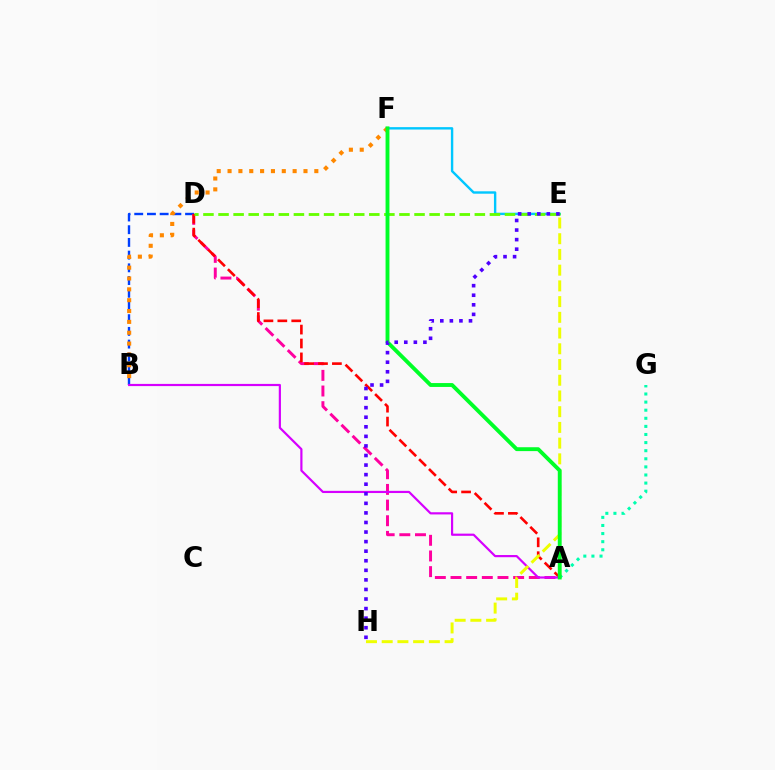{('B', 'D'): [{'color': '#003fff', 'line_style': 'dashed', 'thickness': 1.73}], ('B', 'F'): [{'color': '#ff8800', 'line_style': 'dotted', 'thickness': 2.95}], ('A', 'D'): [{'color': '#ff00a0', 'line_style': 'dashed', 'thickness': 2.13}, {'color': '#ff0000', 'line_style': 'dashed', 'thickness': 1.89}], ('E', 'F'): [{'color': '#00c7ff', 'line_style': 'solid', 'thickness': 1.72}], ('A', 'G'): [{'color': '#00ffaf', 'line_style': 'dotted', 'thickness': 2.2}], ('A', 'B'): [{'color': '#d600ff', 'line_style': 'solid', 'thickness': 1.57}], ('D', 'E'): [{'color': '#66ff00', 'line_style': 'dashed', 'thickness': 2.05}], ('E', 'H'): [{'color': '#eeff00', 'line_style': 'dashed', 'thickness': 2.14}, {'color': '#4f00ff', 'line_style': 'dotted', 'thickness': 2.6}], ('A', 'F'): [{'color': '#00ff27', 'line_style': 'solid', 'thickness': 2.79}]}